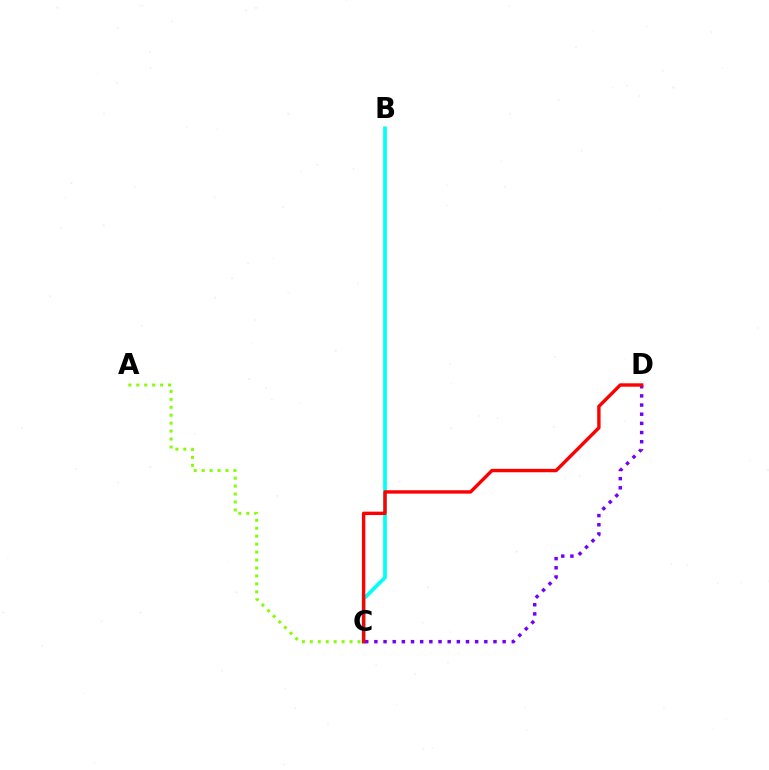{('B', 'C'): [{'color': '#00fff6', 'line_style': 'solid', 'thickness': 2.68}], ('A', 'C'): [{'color': '#84ff00', 'line_style': 'dotted', 'thickness': 2.16}], ('C', 'D'): [{'color': '#7200ff', 'line_style': 'dotted', 'thickness': 2.49}, {'color': '#ff0000', 'line_style': 'solid', 'thickness': 2.44}]}